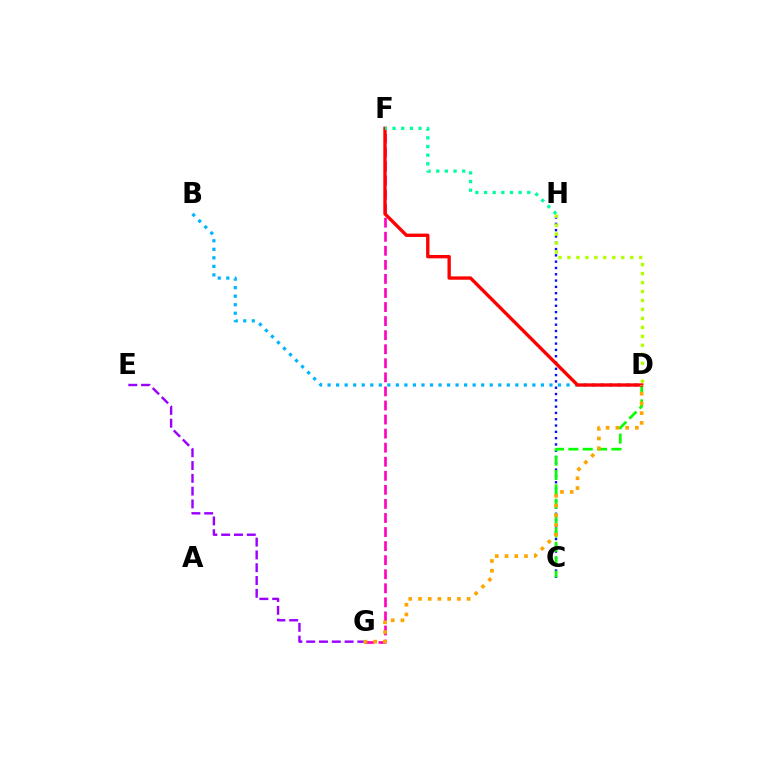{('F', 'G'): [{'color': '#ff00bd', 'line_style': 'dashed', 'thickness': 1.91}], ('C', 'H'): [{'color': '#0010ff', 'line_style': 'dotted', 'thickness': 1.71}], ('C', 'D'): [{'color': '#08ff00', 'line_style': 'dashed', 'thickness': 1.95}], ('B', 'D'): [{'color': '#00b5ff', 'line_style': 'dotted', 'thickness': 2.32}], ('D', 'F'): [{'color': '#ff0000', 'line_style': 'solid', 'thickness': 2.41}], ('D', 'H'): [{'color': '#b3ff00', 'line_style': 'dotted', 'thickness': 2.44}], ('D', 'G'): [{'color': '#ffa500', 'line_style': 'dotted', 'thickness': 2.64}], ('F', 'H'): [{'color': '#00ff9d', 'line_style': 'dotted', 'thickness': 2.35}], ('E', 'G'): [{'color': '#9b00ff', 'line_style': 'dashed', 'thickness': 1.74}]}